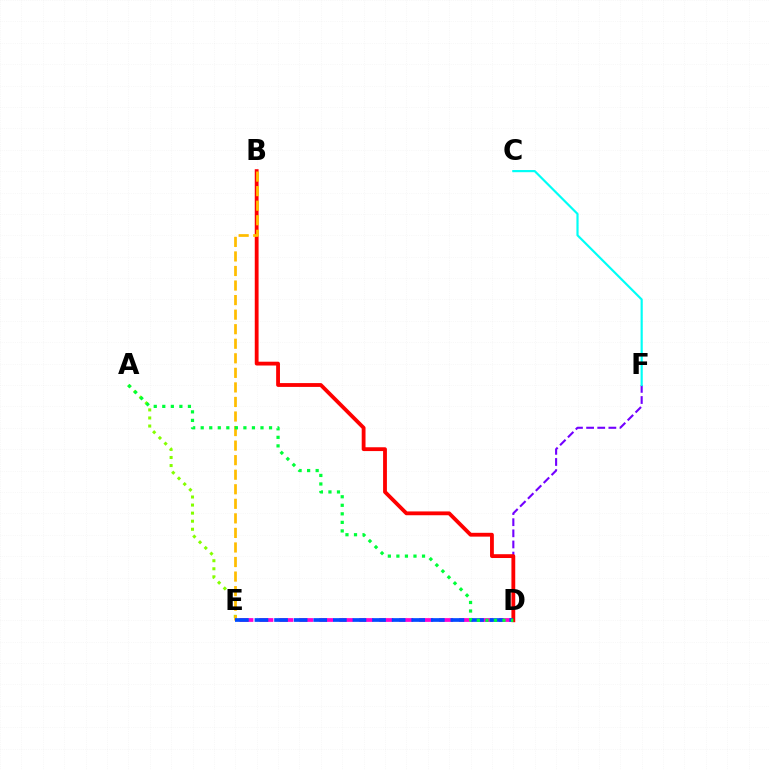{('D', 'E'): [{'color': '#ff00cf', 'line_style': 'dashed', 'thickness': 2.71}, {'color': '#004bff', 'line_style': 'dashed', 'thickness': 2.66}], ('A', 'E'): [{'color': '#84ff00', 'line_style': 'dotted', 'thickness': 2.19}], ('D', 'F'): [{'color': '#7200ff', 'line_style': 'dashed', 'thickness': 1.51}], ('B', 'D'): [{'color': '#ff0000', 'line_style': 'solid', 'thickness': 2.75}], ('C', 'F'): [{'color': '#00fff6', 'line_style': 'solid', 'thickness': 1.56}], ('B', 'E'): [{'color': '#ffbd00', 'line_style': 'dashed', 'thickness': 1.98}], ('A', 'D'): [{'color': '#00ff39', 'line_style': 'dotted', 'thickness': 2.32}]}